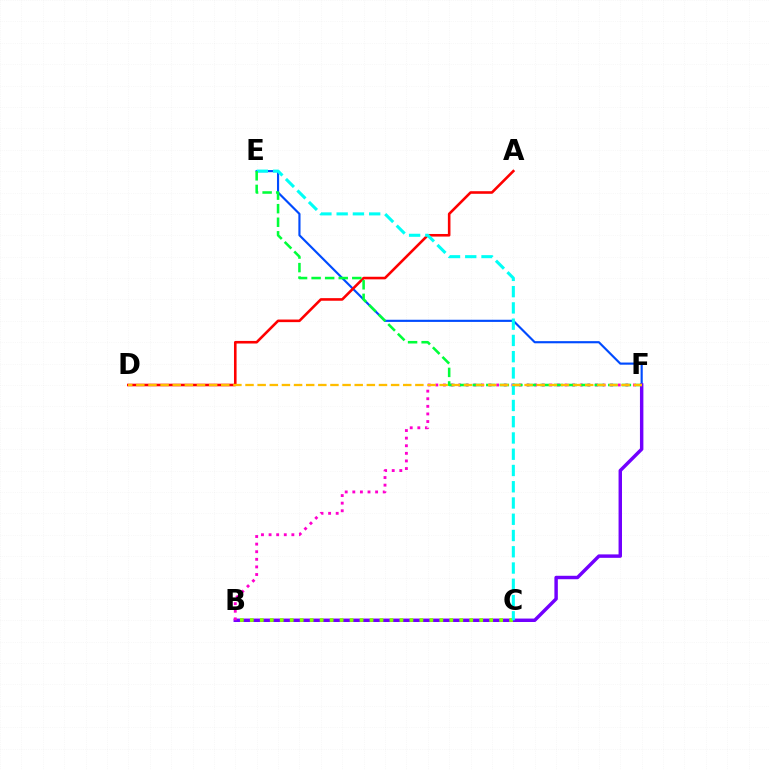{('E', 'F'): [{'color': '#004bff', 'line_style': 'solid', 'thickness': 1.55}, {'color': '#00ff39', 'line_style': 'dashed', 'thickness': 1.84}], ('A', 'D'): [{'color': '#ff0000', 'line_style': 'solid', 'thickness': 1.87}], ('B', 'F'): [{'color': '#7200ff', 'line_style': 'solid', 'thickness': 2.48}, {'color': '#ff00cf', 'line_style': 'dotted', 'thickness': 2.06}], ('B', 'C'): [{'color': '#84ff00', 'line_style': 'dotted', 'thickness': 2.71}], ('C', 'E'): [{'color': '#00fff6', 'line_style': 'dashed', 'thickness': 2.21}], ('D', 'F'): [{'color': '#ffbd00', 'line_style': 'dashed', 'thickness': 1.65}]}